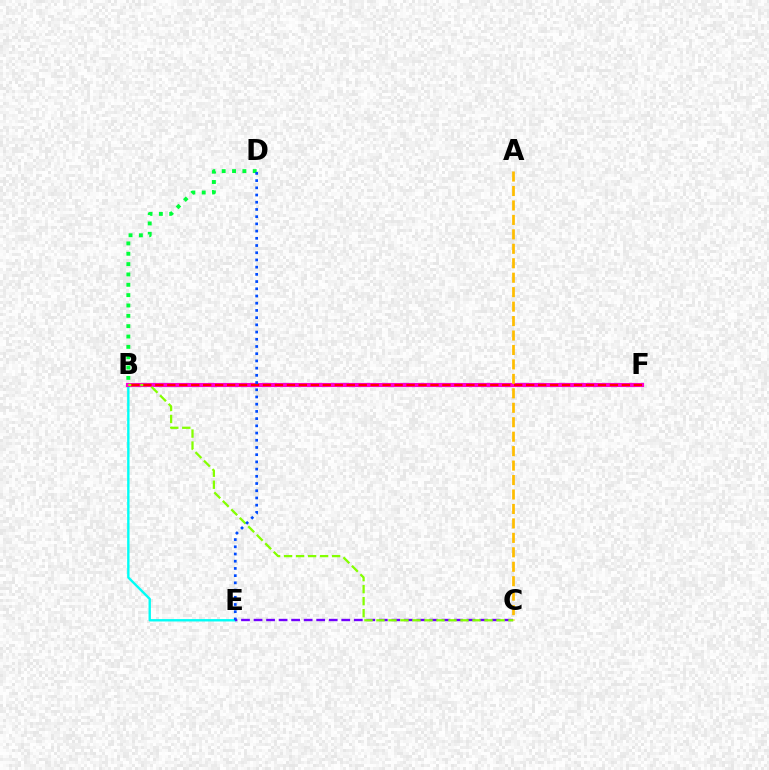{('B', 'D'): [{'color': '#00ff39', 'line_style': 'dotted', 'thickness': 2.81}], ('B', 'E'): [{'color': '#00fff6', 'line_style': 'solid', 'thickness': 1.71}], ('B', 'F'): [{'color': '#ff00cf', 'line_style': 'solid', 'thickness': 3.0}, {'color': '#ff0000', 'line_style': 'dashed', 'thickness': 1.63}], ('A', 'C'): [{'color': '#ffbd00', 'line_style': 'dashed', 'thickness': 1.96}], ('C', 'E'): [{'color': '#7200ff', 'line_style': 'dashed', 'thickness': 1.7}], ('B', 'C'): [{'color': '#84ff00', 'line_style': 'dashed', 'thickness': 1.63}], ('D', 'E'): [{'color': '#004bff', 'line_style': 'dotted', 'thickness': 1.96}]}